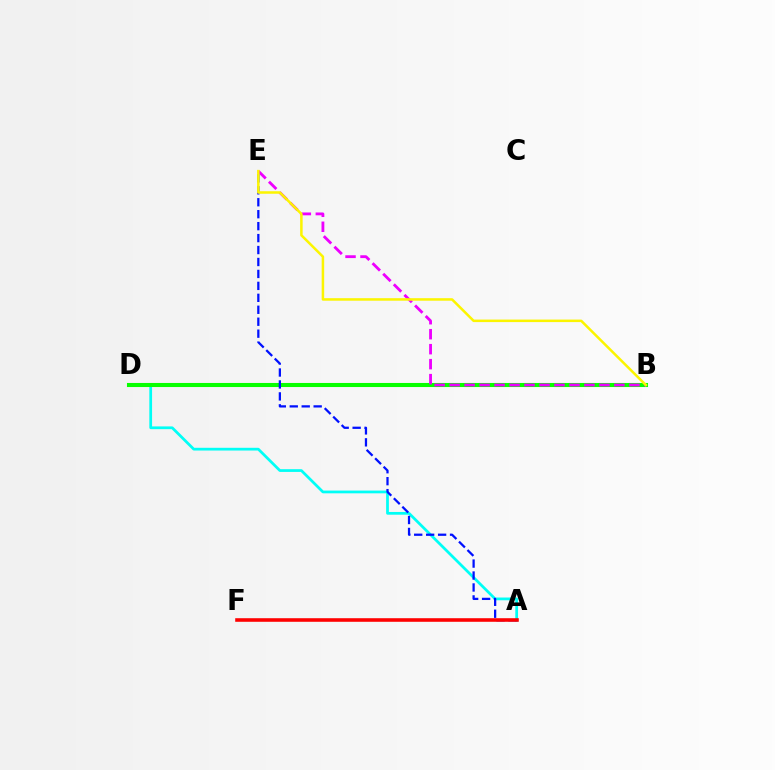{('A', 'D'): [{'color': '#00fff6', 'line_style': 'solid', 'thickness': 1.97}], ('B', 'D'): [{'color': '#08ff00', 'line_style': 'solid', 'thickness': 2.93}], ('B', 'E'): [{'color': '#ee00ff', 'line_style': 'dashed', 'thickness': 2.03}, {'color': '#fcf500', 'line_style': 'solid', 'thickness': 1.82}], ('A', 'E'): [{'color': '#0010ff', 'line_style': 'dashed', 'thickness': 1.62}], ('A', 'F'): [{'color': '#ff0000', 'line_style': 'solid', 'thickness': 2.58}]}